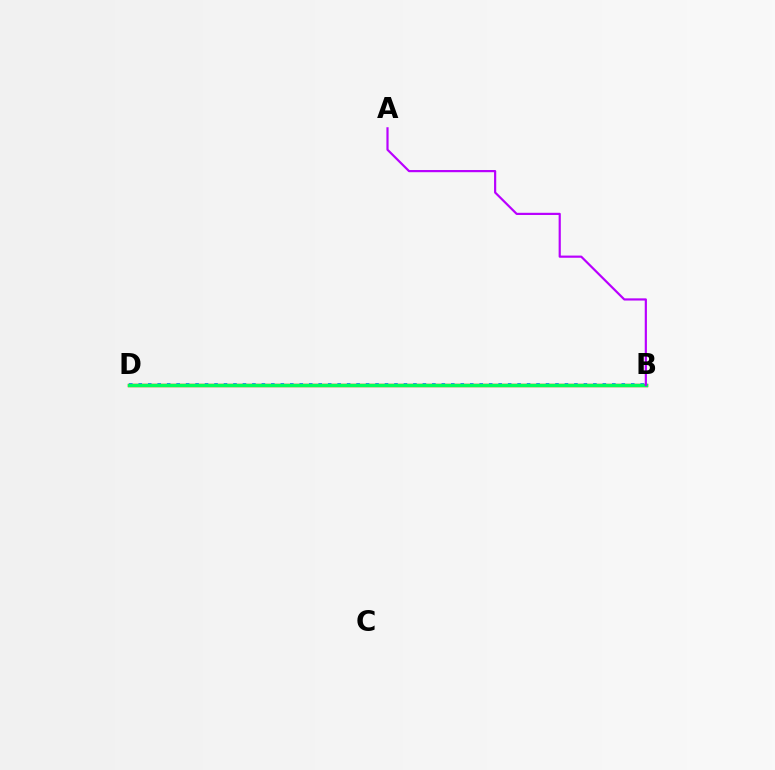{('B', 'D'): [{'color': '#d1ff00', 'line_style': 'solid', 'thickness': 2.25}, {'color': '#ff0000', 'line_style': 'solid', 'thickness': 2.4}, {'color': '#0074ff', 'line_style': 'dotted', 'thickness': 2.57}, {'color': '#00ff5c', 'line_style': 'solid', 'thickness': 2.4}], ('A', 'B'): [{'color': '#b900ff', 'line_style': 'solid', 'thickness': 1.57}]}